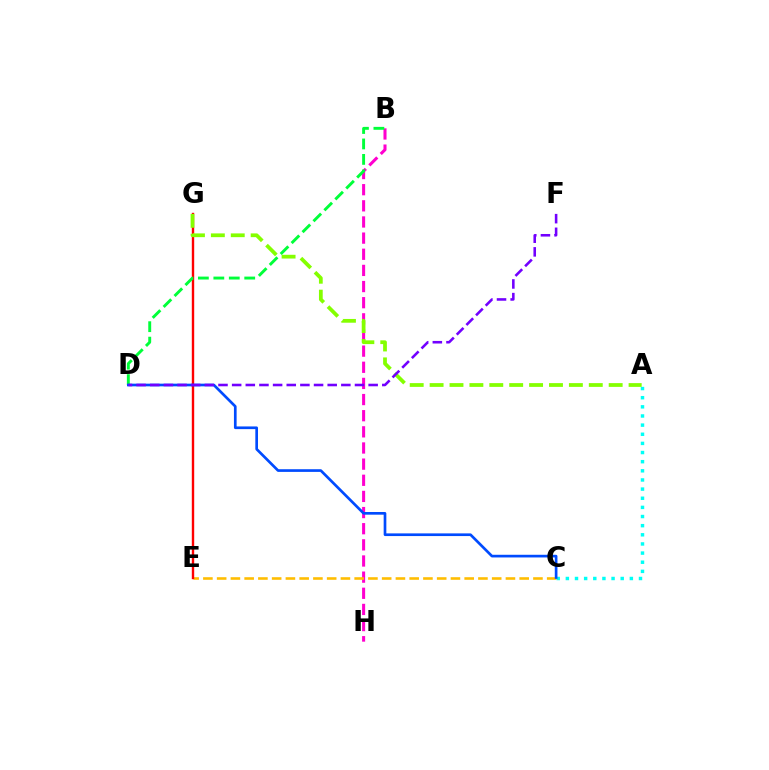{('B', 'H'): [{'color': '#ff00cf', 'line_style': 'dashed', 'thickness': 2.19}], ('A', 'C'): [{'color': '#00fff6', 'line_style': 'dotted', 'thickness': 2.48}], ('C', 'E'): [{'color': '#ffbd00', 'line_style': 'dashed', 'thickness': 1.87}], ('E', 'G'): [{'color': '#ff0000', 'line_style': 'solid', 'thickness': 1.72}], ('A', 'G'): [{'color': '#84ff00', 'line_style': 'dashed', 'thickness': 2.7}], ('B', 'D'): [{'color': '#00ff39', 'line_style': 'dashed', 'thickness': 2.1}], ('C', 'D'): [{'color': '#004bff', 'line_style': 'solid', 'thickness': 1.93}], ('D', 'F'): [{'color': '#7200ff', 'line_style': 'dashed', 'thickness': 1.85}]}